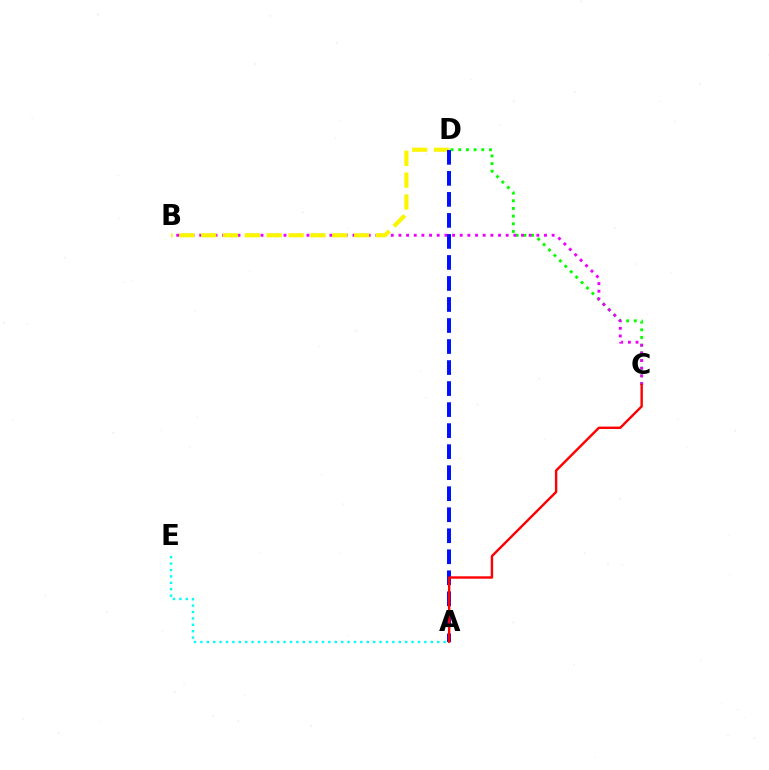{('C', 'D'): [{'color': '#08ff00', 'line_style': 'dotted', 'thickness': 2.09}], ('B', 'C'): [{'color': '#ee00ff', 'line_style': 'dotted', 'thickness': 2.08}], ('B', 'D'): [{'color': '#fcf500', 'line_style': 'dashed', 'thickness': 2.97}], ('A', 'D'): [{'color': '#0010ff', 'line_style': 'dashed', 'thickness': 2.86}], ('A', 'E'): [{'color': '#00fff6', 'line_style': 'dotted', 'thickness': 1.74}], ('A', 'C'): [{'color': '#ff0000', 'line_style': 'solid', 'thickness': 1.73}]}